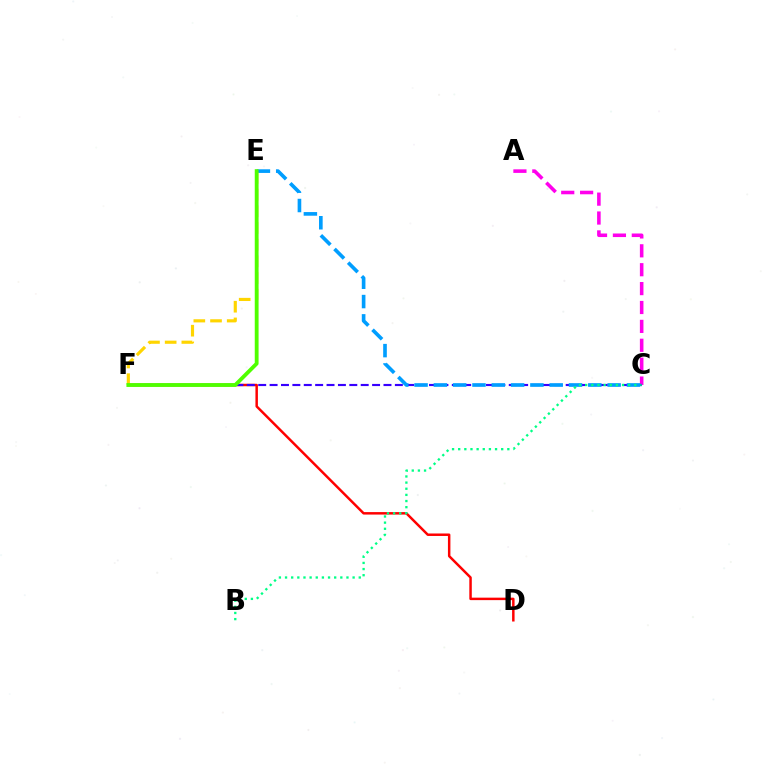{('A', 'C'): [{'color': '#ff00ed', 'line_style': 'dashed', 'thickness': 2.57}], ('D', 'F'): [{'color': '#ff0000', 'line_style': 'solid', 'thickness': 1.78}], ('C', 'F'): [{'color': '#3700ff', 'line_style': 'dashed', 'thickness': 1.55}], ('C', 'E'): [{'color': '#009eff', 'line_style': 'dashed', 'thickness': 2.62}], ('E', 'F'): [{'color': '#ffd500', 'line_style': 'dashed', 'thickness': 2.27}, {'color': '#4fff00', 'line_style': 'solid', 'thickness': 2.75}], ('B', 'C'): [{'color': '#00ff86', 'line_style': 'dotted', 'thickness': 1.67}]}